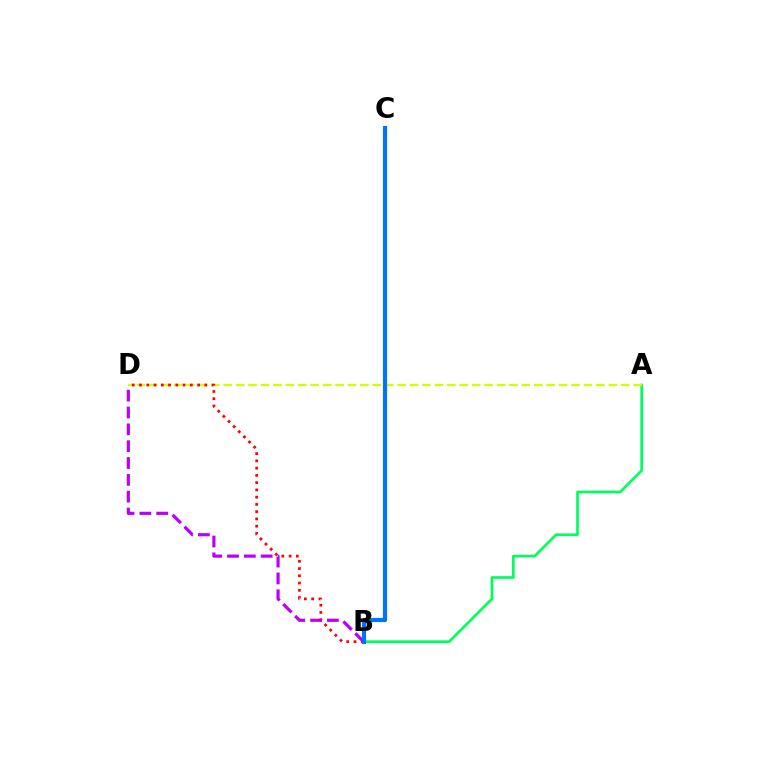{('A', 'B'): [{'color': '#00ff5c', 'line_style': 'solid', 'thickness': 1.93}], ('A', 'D'): [{'color': '#d1ff00', 'line_style': 'dashed', 'thickness': 1.69}], ('B', 'D'): [{'color': '#ff0000', 'line_style': 'dotted', 'thickness': 1.97}, {'color': '#b900ff', 'line_style': 'dashed', 'thickness': 2.29}], ('B', 'C'): [{'color': '#0074ff', 'line_style': 'solid', 'thickness': 3.0}]}